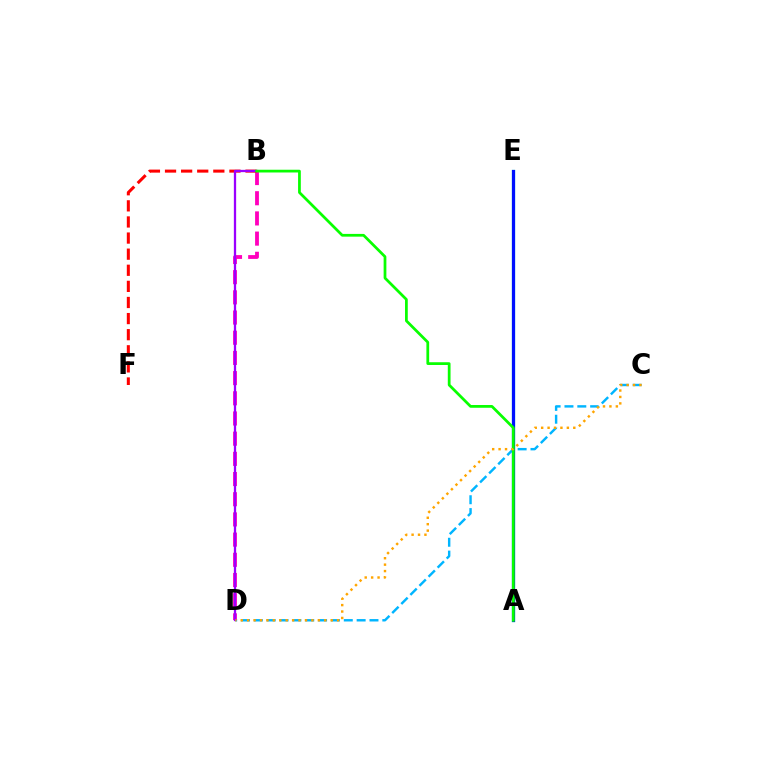{('A', 'E'): [{'color': '#00ff9d', 'line_style': 'solid', 'thickness': 2.3}, {'color': '#b3ff00', 'line_style': 'dashed', 'thickness': 1.92}, {'color': '#0010ff', 'line_style': 'solid', 'thickness': 2.29}], ('C', 'D'): [{'color': '#00b5ff', 'line_style': 'dashed', 'thickness': 1.75}, {'color': '#ffa500', 'line_style': 'dotted', 'thickness': 1.75}], ('B', 'D'): [{'color': '#ff00bd', 'line_style': 'dashed', 'thickness': 2.74}, {'color': '#9b00ff', 'line_style': 'solid', 'thickness': 1.64}], ('B', 'F'): [{'color': '#ff0000', 'line_style': 'dashed', 'thickness': 2.19}], ('A', 'B'): [{'color': '#08ff00', 'line_style': 'solid', 'thickness': 1.98}]}